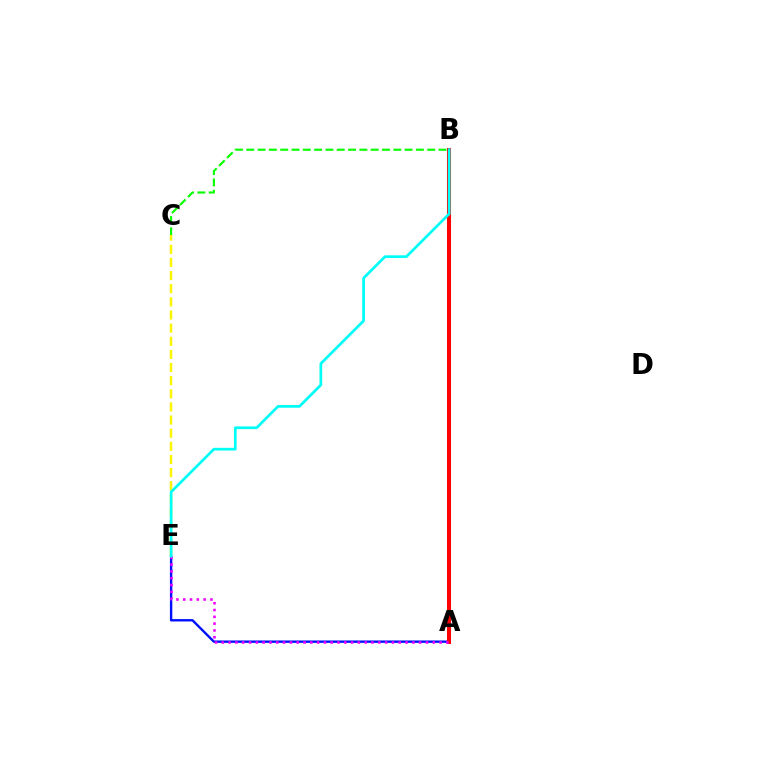{('A', 'E'): [{'color': '#0010ff', 'line_style': 'solid', 'thickness': 1.72}, {'color': '#ee00ff', 'line_style': 'dotted', 'thickness': 1.85}], ('A', 'B'): [{'color': '#ff0000', 'line_style': 'solid', 'thickness': 2.91}], ('B', 'C'): [{'color': '#08ff00', 'line_style': 'dashed', 'thickness': 1.54}], ('C', 'E'): [{'color': '#fcf500', 'line_style': 'dashed', 'thickness': 1.78}], ('B', 'E'): [{'color': '#00fff6', 'line_style': 'solid', 'thickness': 1.95}]}